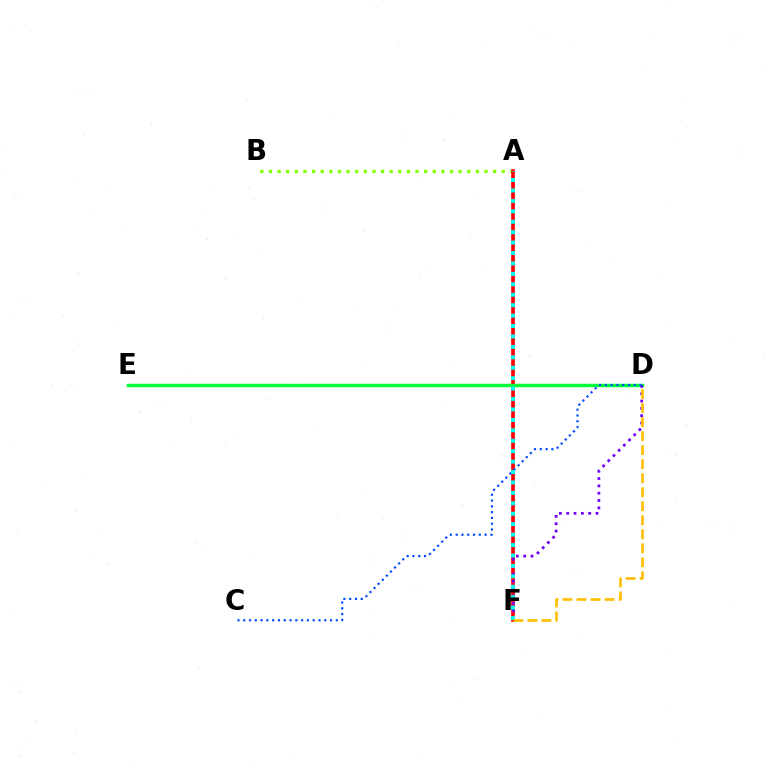{('A', 'B'): [{'color': '#84ff00', 'line_style': 'dotted', 'thickness': 2.34}], ('A', 'F'): [{'color': '#ff00cf', 'line_style': 'dotted', 'thickness': 1.81}, {'color': '#ff0000', 'line_style': 'solid', 'thickness': 2.64}, {'color': '#00fff6', 'line_style': 'dotted', 'thickness': 2.83}], ('D', 'E'): [{'color': '#00ff39', 'line_style': 'solid', 'thickness': 2.46}], ('D', 'F'): [{'color': '#7200ff', 'line_style': 'dotted', 'thickness': 1.99}, {'color': '#ffbd00', 'line_style': 'dashed', 'thickness': 1.9}], ('C', 'D'): [{'color': '#004bff', 'line_style': 'dotted', 'thickness': 1.57}]}